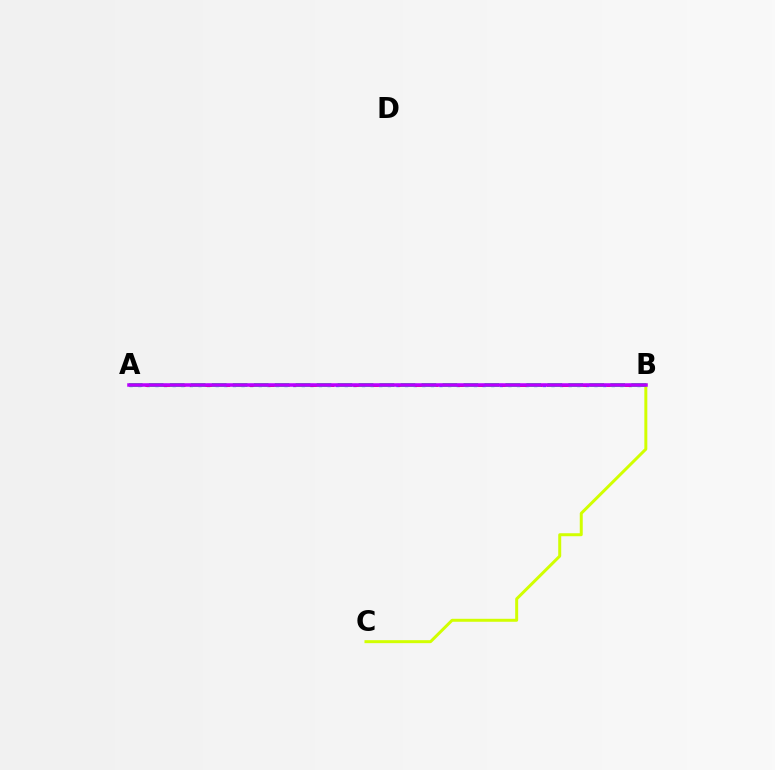{('A', 'B'): [{'color': '#0074ff', 'line_style': 'dotted', 'thickness': 2.34}, {'color': '#ff0000', 'line_style': 'dashed', 'thickness': 2.02}, {'color': '#00ff5c', 'line_style': 'dashed', 'thickness': 2.85}, {'color': '#b900ff', 'line_style': 'solid', 'thickness': 2.54}], ('B', 'C'): [{'color': '#d1ff00', 'line_style': 'solid', 'thickness': 2.14}]}